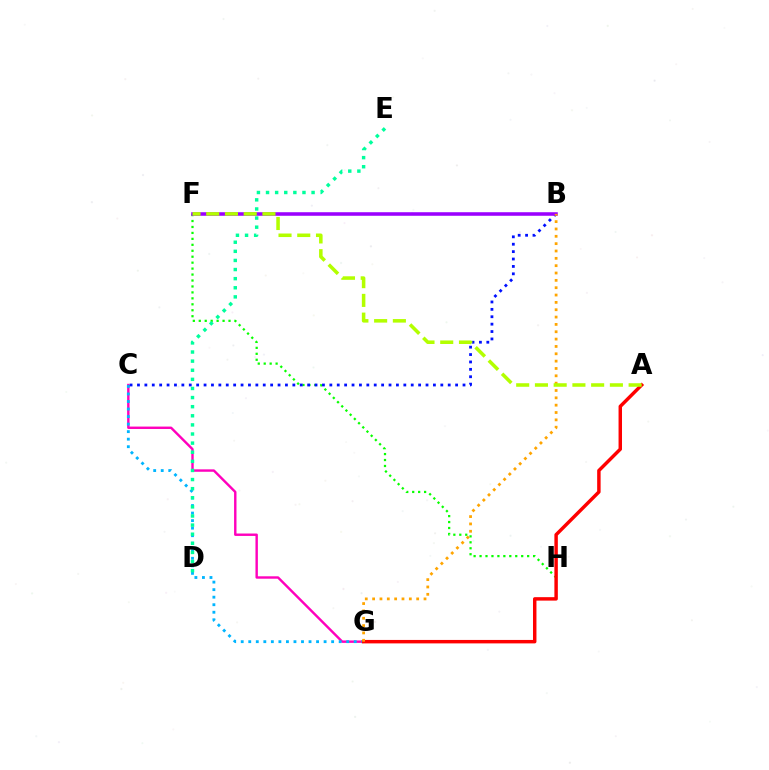{('C', 'G'): [{'color': '#ff00bd', 'line_style': 'solid', 'thickness': 1.74}, {'color': '#00b5ff', 'line_style': 'dotted', 'thickness': 2.05}], ('F', 'H'): [{'color': '#08ff00', 'line_style': 'dotted', 'thickness': 1.62}], ('B', 'C'): [{'color': '#0010ff', 'line_style': 'dotted', 'thickness': 2.01}], ('B', 'F'): [{'color': '#9b00ff', 'line_style': 'solid', 'thickness': 2.56}], ('A', 'G'): [{'color': '#ff0000', 'line_style': 'solid', 'thickness': 2.48}], ('B', 'G'): [{'color': '#ffa500', 'line_style': 'dotted', 'thickness': 1.99}], ('A', 'F'): [{'color': '#b3ff00', 'line_style': 'dashed', 'thickness': 2.55}], ('D', 'E'): [{'color': '#00ff9d', 'line_style': 'dotted', 'thickness': 2.47}]}